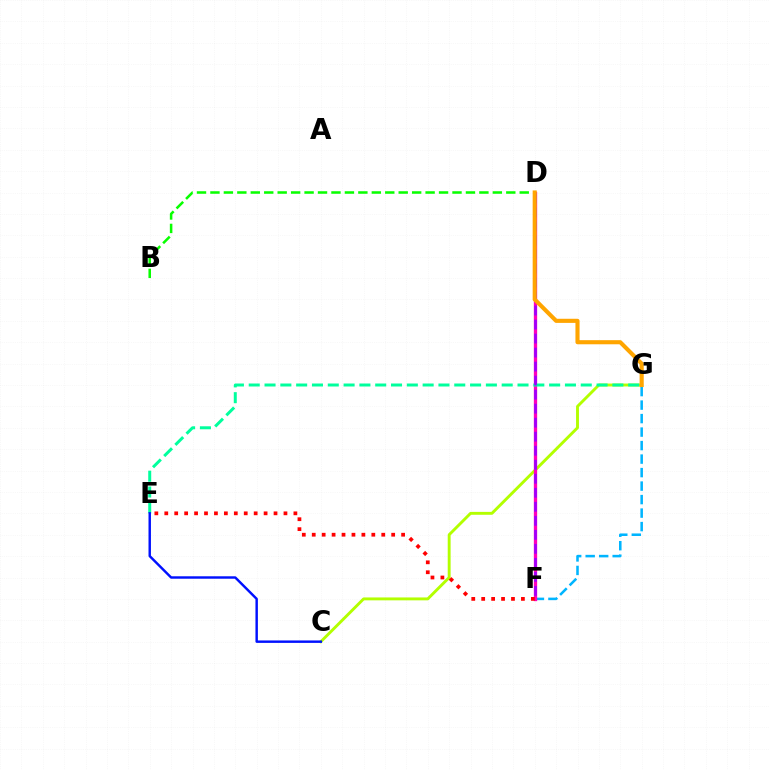{('F', 'G'): [{'color': '#00b5ff', 'line_style': 'dashed', 'thickness': 1.83}], ('C', 'G'): [{'color': '#b3ff00', 'line_style': 'solid', 'thickness': 2.09}], ('D', 'F'): [{'color': '#ff00bd', 'line_style': 'solid', 'thickness': 2.39}, {'color': '#9b00ff', 'line_style': 'dashed', 'thickness': 1.9}], ('B', 'D'): [{'color': '#08ff00', 'line_style': 'dashed', 'thickness': 1.83}], ('E', 'G'): [{'color': '#00ff9d', 'line_style': 'dashed', 'thickness': 2.15}], ('C', 'E'): [{'color': '#0010ff', 'line_style': 'solid', 'thickness': 1.76}], ('E', 'F'): [{'color': '#ff0000', 'line_style': 'dotted', 'thickness': 2.7}], ('D', 'G'): [{'color': '#ffa500', 'line_style': 'solid', 'thickness': 2.96}]}